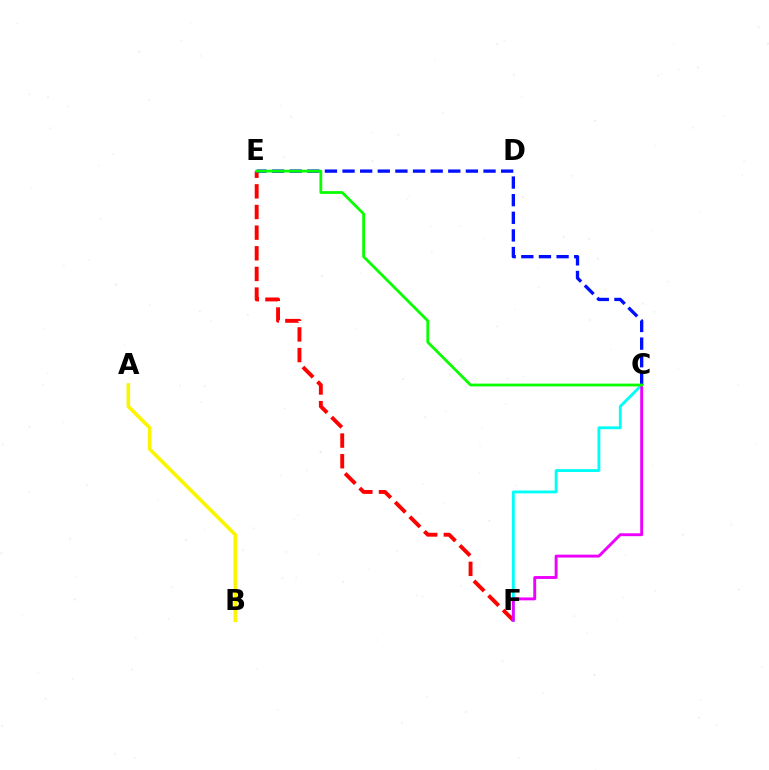{('E', 'F'): [{'color': '#ff0000', 'line_style': 'dashed', 'thickness': 2.81}], ('C', 'F'): [{'color': '#00fff6', 'line_style': 'solid', 'thickness': 2.06}, {'color': '#ee00ff', 'line_style': 'solid', 'thickness': 2.09}], ('A', 'B'): [{'color': '#fcf500', 'line_style': 'solid', 'thickness': 2.59}], ('C', 'E'): [{'color': '#0010ff', 'line_style': 'dashed', 'thickness': 2.39}, {'color': '#08ff00', 'line_style': 'solid', 'thickness': 2.0}]}